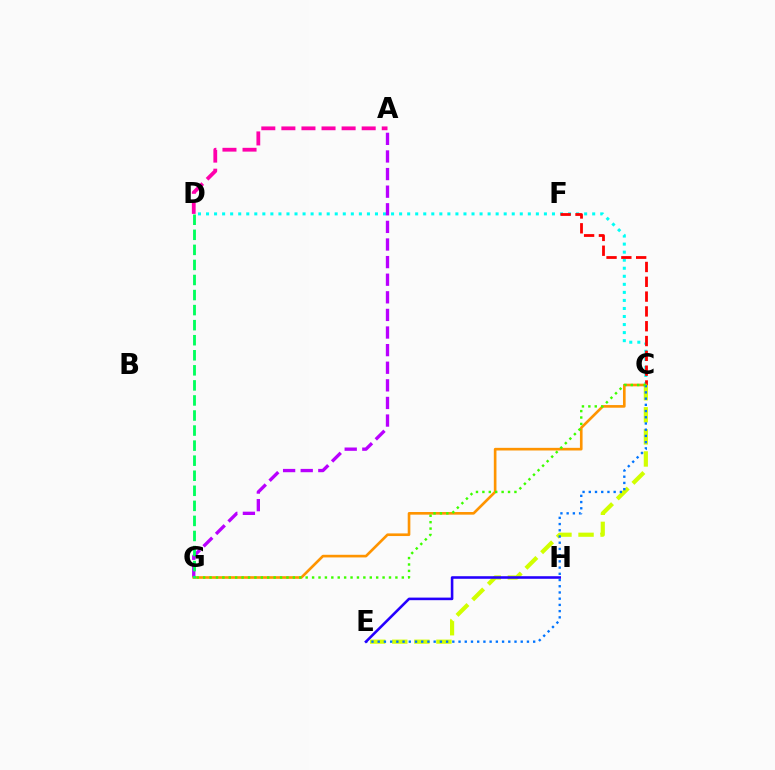{('C', 'D'): [{'color': '#00fff6', 'line_style': 'dotted', 'thickness': 2.19}], ('A', 'D'): [{'color': '#ff00ac', 'line_style': 'dashed', 'thickness': 2.73}], ('C', 'F'): [{'color': '#ff0000', 'line_style': 'dashed', 'thickness': 2.01}], ('C', 'E'): [{'color': '#d1ff00', 'line_style': 'dashed', 'thickness': 3.0}, {'color': '#0074ff', 'line_style': 'dotted', 'thickness': 1.69}], ('A', 'G'): [{'color': '#b900ff', 'line_style': 'dashed', 'thickness': 2.39}], ('C', 'G'): [{'color': '#ff9400', 'line_style': 'solid', 'thickness': 1.9}, {'color': '#3dff00', 'line_style': 'dotted', 'thickness': 1.74}], ('D', 'G'): [{'color': '#00ff5c', 'line_style': 'dashed', 'thickness': 2.05}], ('E', 'H'): [{'color': '#2500ff', 'line_style': 'solid', 'thickness': 1.86}]}